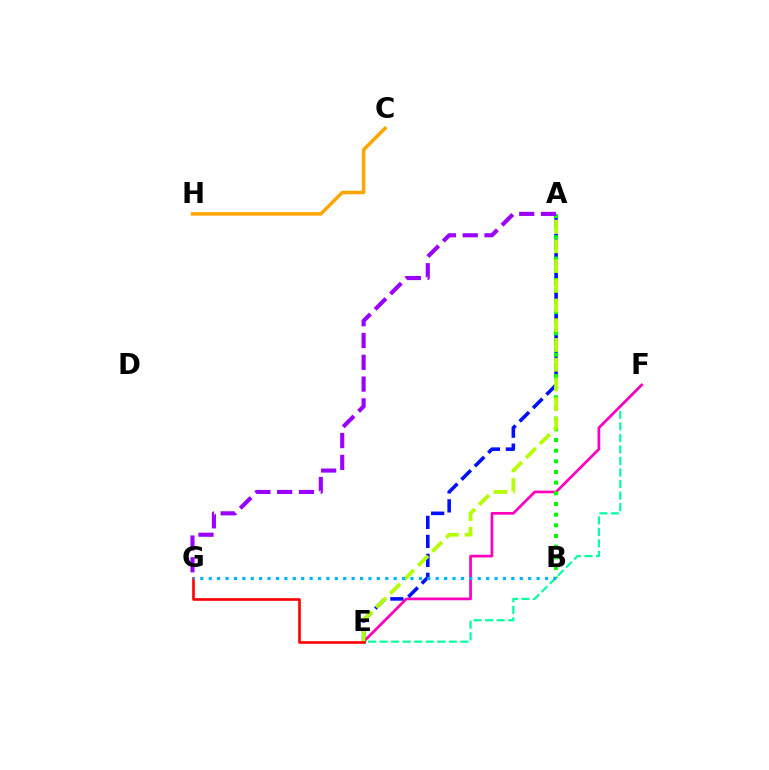{('C', 'H'): [{'color': '#ffa500', 'line_style': 'solid', 'thickness': 2.52}], ('E', 'F'): [{'color': '#00ff9d', 'line_style': 'dashed', 'thickness': 1.57}, {'color': '#ff00bd', 'line_style': 'solid', 'thickness': 1.97}], ('A', 'E'): [{'color': '#0010ff', 'line_style': 'dashed', 'thickness': 2.58}, {'color': '#b3ff00', 'line_style': 'dashed', 'thickness': 2.68}], ('A', 'B'): [{'color': '#08ff00', 'line_style': 'dotted', 'thickness': 2.9}], ('E', 'G'): [{'color': '#ff0000', 'line_style': 'solid', 'thickness': 1.89}], ('B', 'G'): [{'color': '#00b5ff', 'line_style': 'dotted', 'thickness': 2.28}], ('A', 'G'): [{'color': '#9b00ff', 'line_style': 'dashed', 'thickness': 2.96}]}